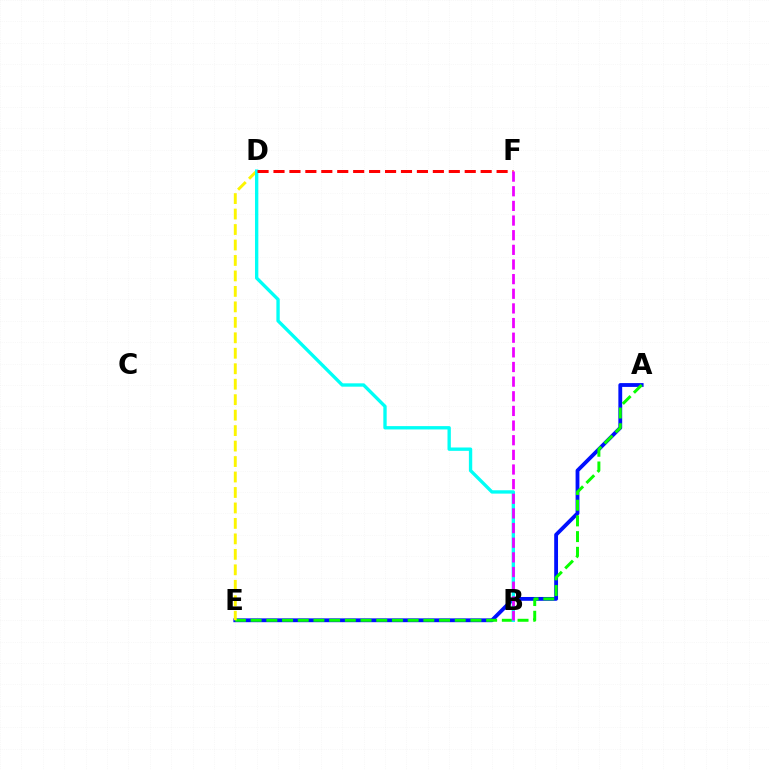{('A', 'E'): [{'color': '#0010ff', 'line_style': 'solid', 'thickness': 2.75}, {'color': '#08ff00', 'line_style': 'dashed', 'thickness': 2.13}], ('D', 'E'): [{'color': '#fcf500', 'line_style': 'dashed', 'thickness': 2.1}], ('B', 'D'): [{'color': '#00fff6', 'line_style': 'solid', 'thickness': 2.41}], ('D', 'F'): [{'color': '#ff0000', 'line_style': 'dashed', 'thickness': 2.16}], ('B', 'F'): [{'color': '#ee00ff', 'line_style': 'dashed', 'thickness': 1.99}]}